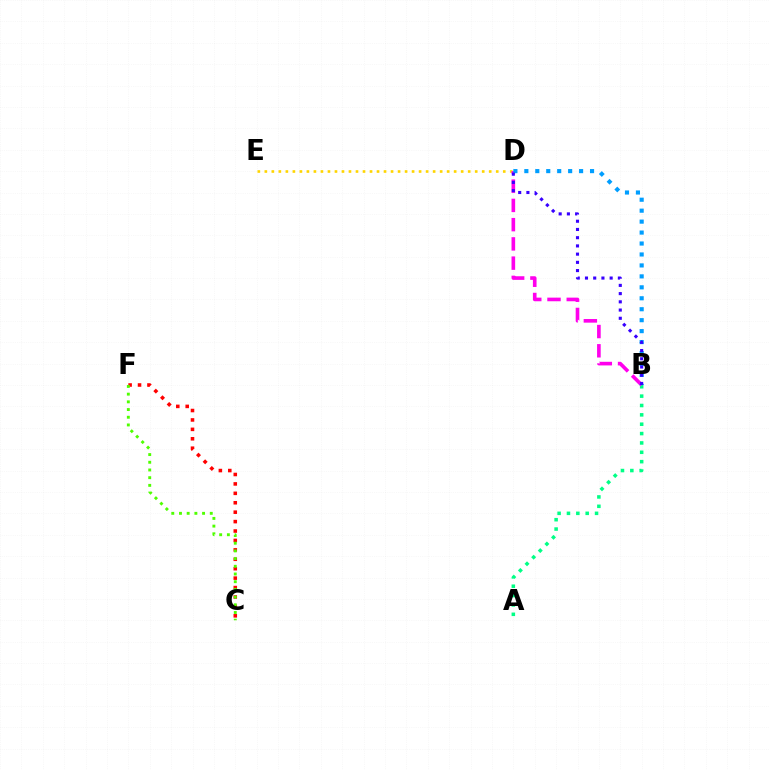{('D', 'E'): [{'color': '#ffd500', 'line_style': 'dotted', 'thickness': 1.91}], ('C', 'F'): [{'color': '#ff0000', 'line_style': 'dotted', 'thickness': 2.56}, {'color': '#4fff00', 'line_style': 'dotted', 'thickness': 2.09}], ('A', 'B'): [{'color': '#00ff86', 'line_style': 'dotted', 'thickness': 2.54}], ('B', 'D'): [{'color': '#ff00ed', 'line_style': 'dashed', 'thickness': 2.61}, {'color': '#009eff', 'line_style': 'dotted', 'thickness': 2.98}, {'color': '#3700ff', 'line_style': 'dotted', 'thickness': 2.23}]}